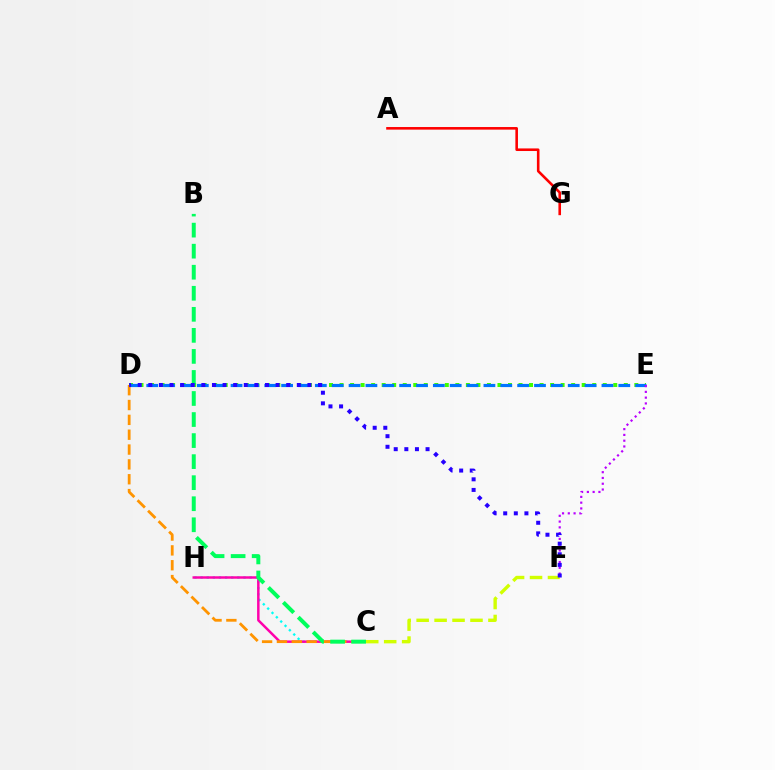{('D', 'E'): [{'color': '#3dff00', 'line_style': 'dotted', 'thickness': 2.86}, {'color': '#0074ff', 'line_style': 'dashed', 'thickness': 2.29}], ('C', 'H'): [{'color': '#00fff6', 'line_style': 'dotted', 'thickness': 1.67}, {'color': '#ff00ac', 'line_style': 'solid', 'thickness': 1.79}], ('C', 'D'): [{'color': '#ff9400', 'line_style': 'dashed', 'thickness': 2.02}], ('B', 'C'): [{'color': '#00ff5c', 'line_style': 'dashed', 'thickness': 2.86}], ('C', 'F'): [{'color': '#d1ff00', 'line_style': 'dashed', 'thickness': 2.44}], ('E', 'F'): [{'color': '#b900ff', 'line_style': 'dotted', 'thickness': 1.57}], ('A', 'G'): [{'color': '#ff0000', 'line_style': 'solid', 'thickness': 1.87}], ('D', 'F'): [{'color': '#2500ff', 'line_style': 'dotted', 'thickness': 2.88}]}